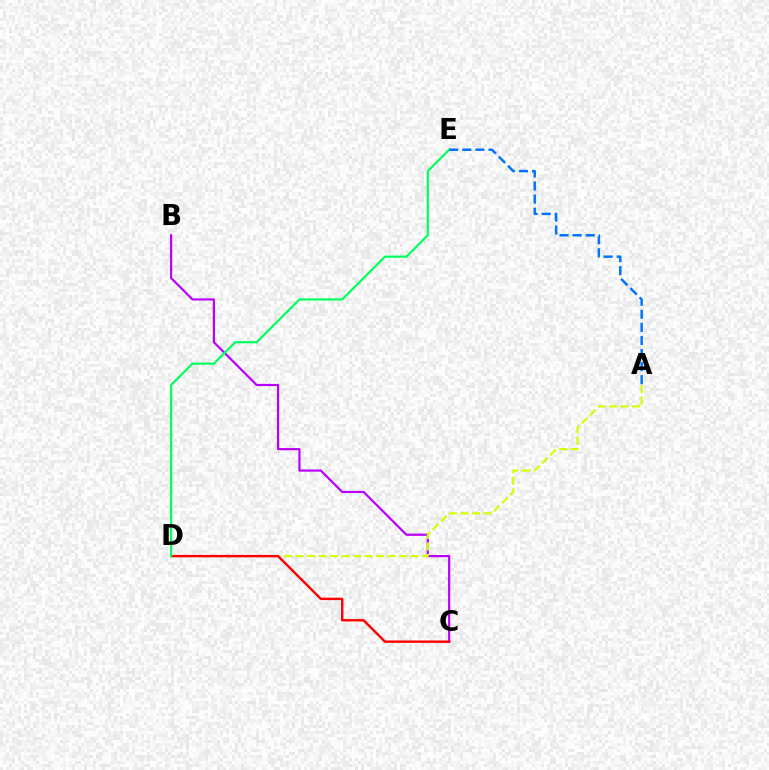{('B', 'C'): [{'color': '#b900ff', 'line_style': 'solid', 'thickness': 1.58}], ('A', 'D'): [{'color': '#d1ff00', 'line_style': 'dashed', 'thickness': 1.56}], ('C', 'D'): [{'color': '#ff0000', 'line_style': 'solid', 'thickness': 1.73}], ('D', 'E'): [{'color': '#00ff5c', 'line_style': 'solid', 'thickness': 1.57}], ('A', 'E'): [{'color': '#0074ff', 'line_style': 'dashed', 'thickness': 1.78}]}